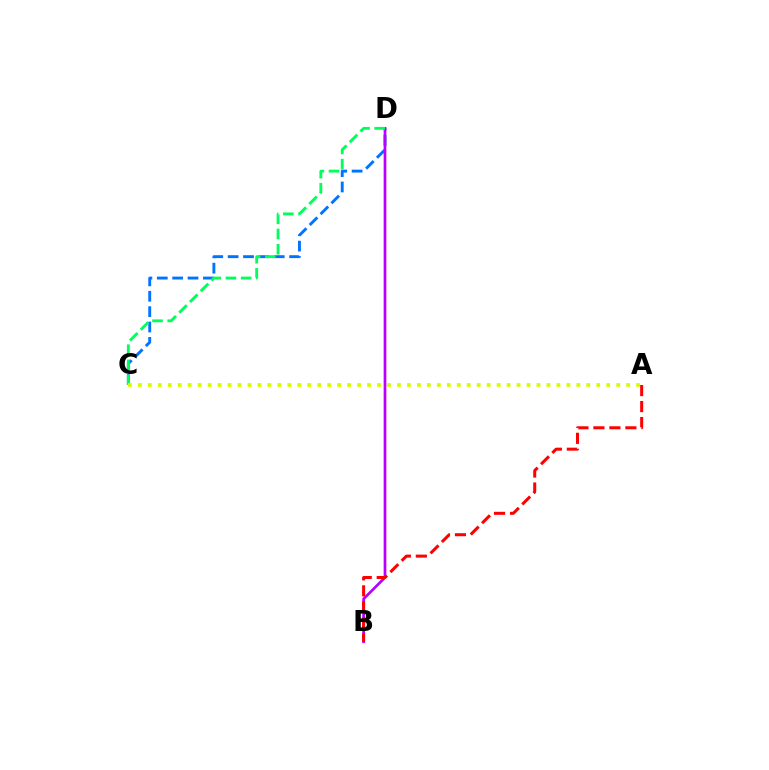{('C', 'D'): [{'color': '#0074ff', 'line_style': 'dashed', 'thickness': 2.09}, {'color': '#00ff5c', 'line_style': 'dashed', 'thickness': 2.06}], ('B', 'D'): [{'color': '#b900ff', 'line_style': 'solid', 'thickness': 1.95}], ('A', 'B'): [{'color': '#ff0000', 'line_style': 'dashed', 'thickness': 2.17}], ('A', 'C'): [{'color': '#d1ff00', 'line_style': 'dotted', 'thickness': 2.71}]}